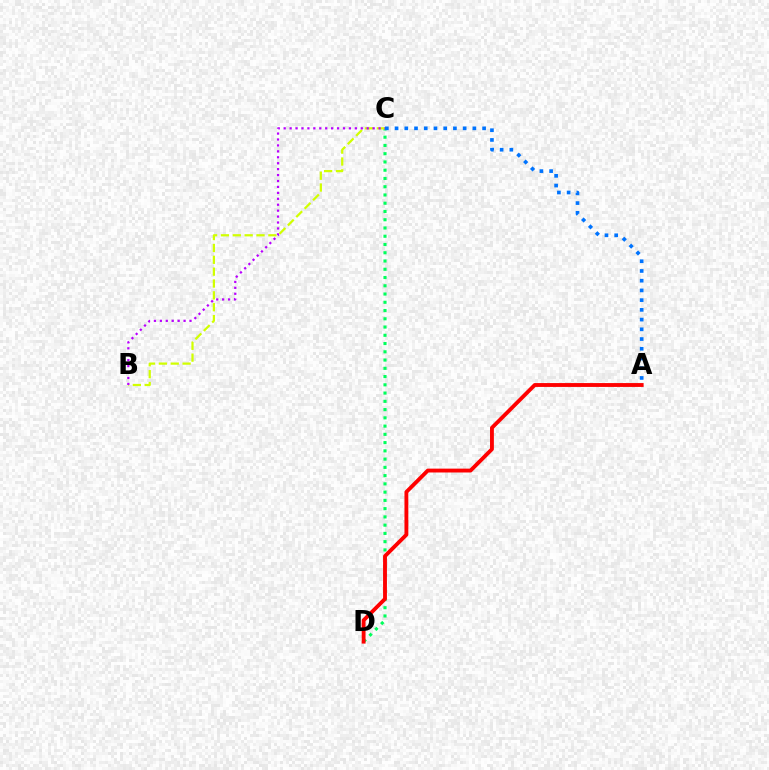{('C', 'D'): [{'color': '#00ff5c', 'line_style': 'dotted', 'thickness': 2.24}], ('B', 'C'): [{'color': '#d1ff00', 'line_style': 'dashed', 'thickness': 1.61}, {'color': '#b900ff', 'line_style': 'dotted', 'thickness': 1.61}], ('A', 'C'): [{'color': '#0074ff', 'line_style': 'dotted', 'thickness': 2.64}], ('A', 'D'): [{'color': '#ff0000', 'line_style': 'solid', 'thickness': 2.78}]}